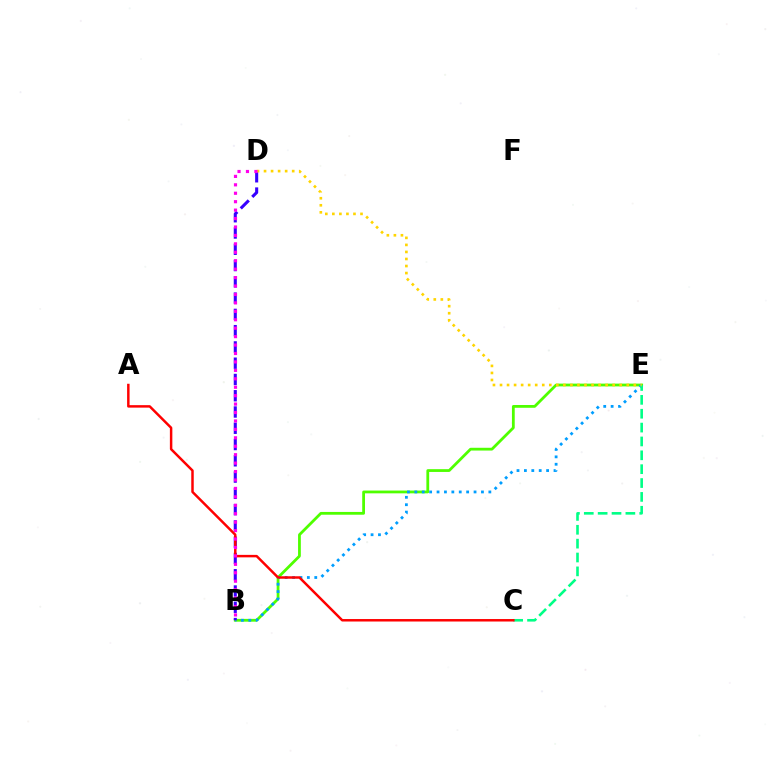{('B', 'E'): [{'color': '#4fff00', 'line_style': 'solid', 'thickness': 2.0}, {'color': '#009eff', 'line_style': 'dotted', 'thickness': 2.01}], ('B', 'D'): [{'color': '#3700ff', 'line_style': 'dashed', 'thickness': 2.21}, {'color': '#ff00ed', 'line_style': 'dotted', 'thickness': 2.29}], ('C', 'E'): [{'color': '#00ff86', 'line_style': 'dashed', 'thickness': 1.88}], ('D', 'E'): [{'color': '#ffd500', 'line_style': 'dotted', 'thickness': 1.91}], ('A', 'C'): [{'color': '#ff0000', 'line_style': 'solid', 'thickness': 1.78}]}